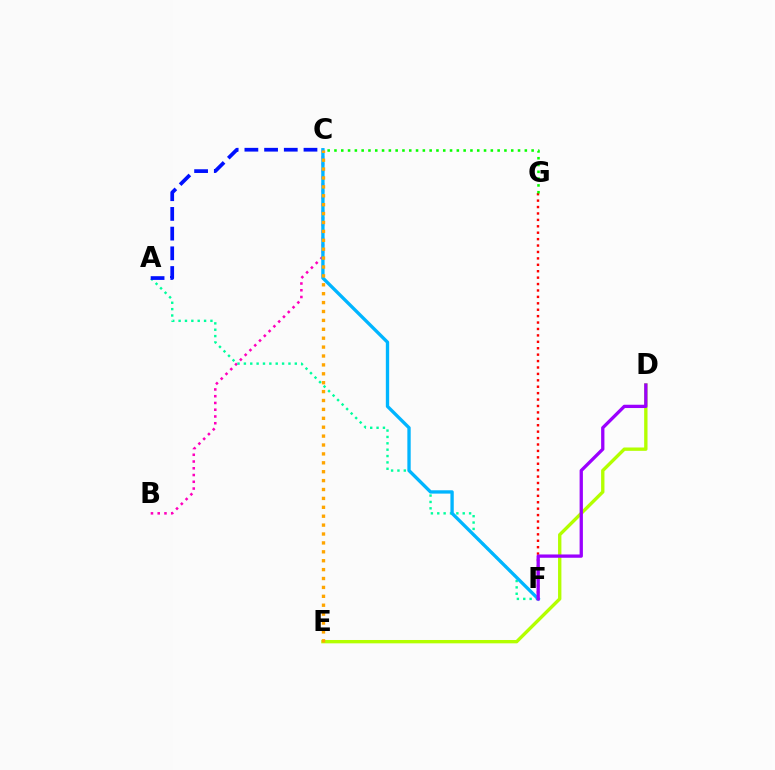{('D', 'E'): [{'color': '#b3ff00', 'line_style': 'solid', 'thickness': 2.41}], ('B', 'C'): [{'color': '#ff00bd', 'line_style': 'dotted', 'thickness': 1.83}], ('A', 'F'): [{'color': '#00ff9d', 'line_style': 'dotted', 'thickness': 1.73}], ('F', 'G'): [{'color': '#ff0000', 'line_style': 'dotted', 'thickness': 1.74}], ('C', 'F'): [{'color': '#00b5ff', 'line_style': 'solid', 'thickness': 2.4}], ('C', 'G'): [{'color': '#08ff00', 'line_style': 'dotted', 'thickness': 1.85}], ('D', 'F'): [{'color': '#9b00ff', 'line_style': 'solid', 'thickness': 2.37}], ('A', 'C'): [{'color': '#0010ff', 'line_style': 'dashed', 'thickness': 2.68}], ('C', 'E'): [{'color': '#ffa500', 'line_style': 'dotted', 'thickness': 2.42}]}